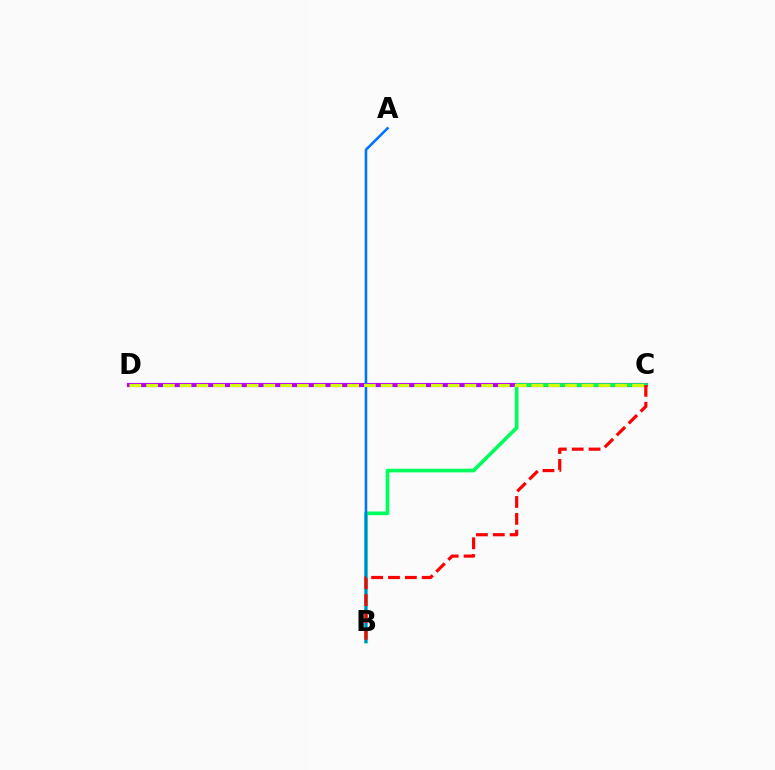{('C', 'D'): [{'color': '#b900ff', 'line_style': 'solid', 'thickness': 2.99}, {'color': '#d1ff00', 'line_style': 'dashed', 'thickness': 2.28}], ('B', 'C'): [{'color': '#00ff5c', 'line_style': 'solid', 'thickness': 2.65}, {'color': '#ff0000', 'line_style': 'dashed', 'thickness': 2.29}], ('A', 'B'): [{'color': '#0074ff', 'line_style': 'solid', 'thickness': 1.86}]}